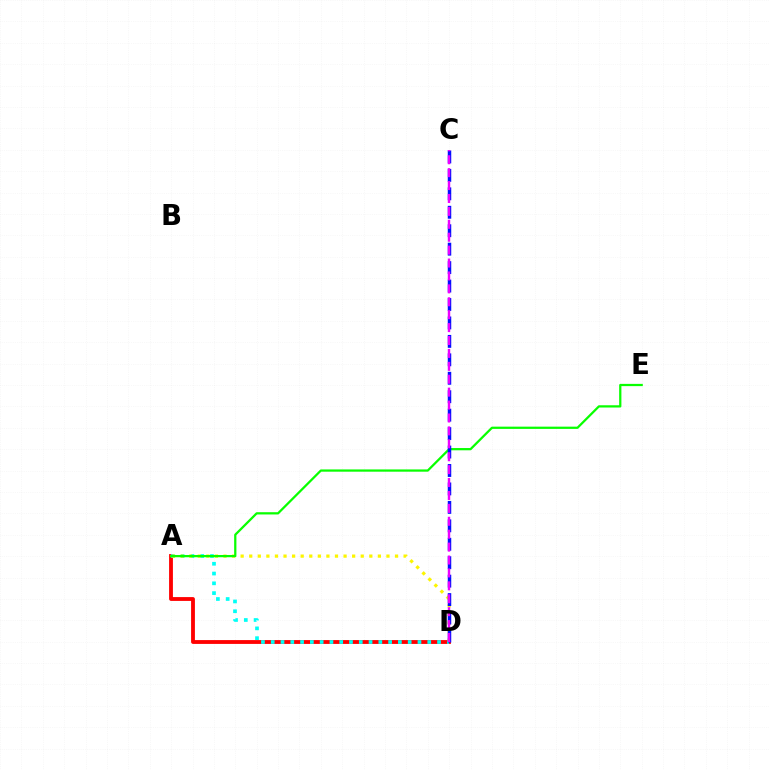{('A', 'D'): [{'color': '#ff0000', 'line_style': 'solid', 'thickness': 2.75}, {'color': '#00fff6', 'line_style': 'dotted', 'thickness': 2.66}, {'color': '#fcf500', 'line_style': 'dotted', 'thickness': 2.33}], ('A', 'E'): [{'color': '#08ff00', 'line_style': 'solid', 'thickness': 1.62}], ('C', 'D'): [{'color': '#0010ff', 'line_style': 'dashed', 'thickness': 2.51}, {'color': '#ee00ff', 'line_style': 'dashed', 'thickness': 1.75}]}